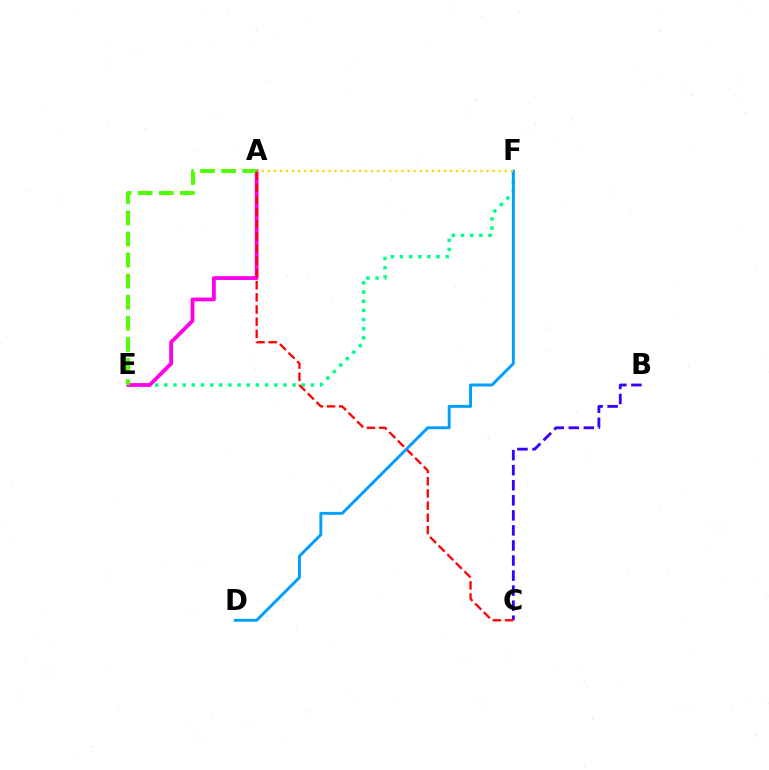{('B', 'C'): [{'color': '#3700ff', 'line_style': 'dashed', 'thickness': 2.05}], ('E', 'F'): [{'color': '#00ff86', 'line_style': 'dotted', 'thickness': 2.49}], ('A', 'E'): [{'color': '#ff00ed', 'line_style': 'solid', 'thickness': 2.73}, {'color': '#4fff00', 'line_style': 'dashed', 'thickness': 2.86}], ('A', 'C'): [{'color': '#ff0000', 'line_style': 'dashed', 'thickness': 1.65}], ('D', 'F'): [{'color': '#009eff', 'line_style': 'solid', 'thickness': 2.1}], ('A', 'F'): [{'color': '#ffd500', 'line_style': 'dotted', 'thickness': 1.65}]}